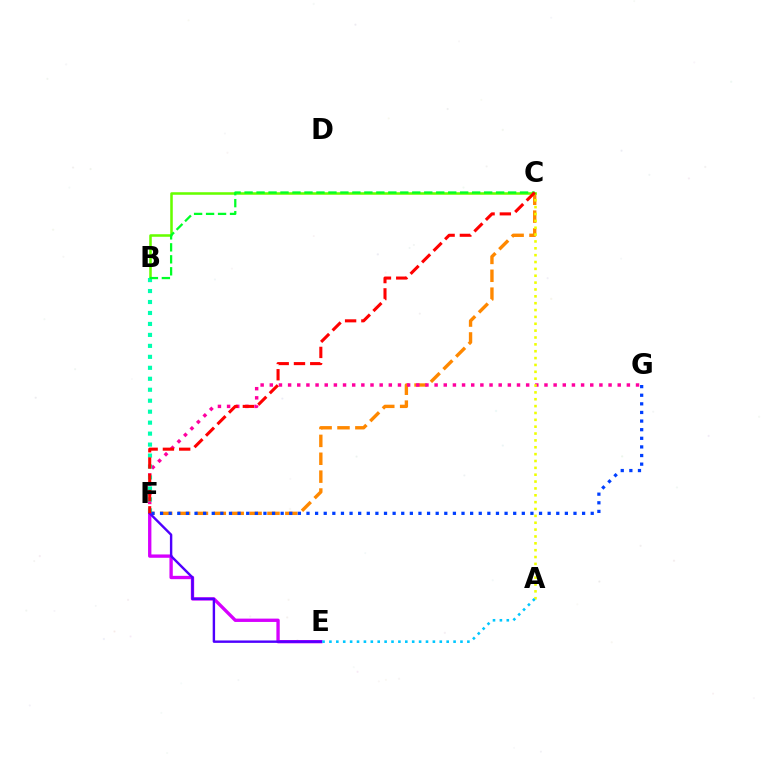{('C', 'F'): [{'color': '#ff8800', 'line_style': 'dashed', 'thickness': 2.43}, {'color': '#ff0000', 'line_style': 'dashed', 'thickness': 2.21}], ('E', 'F'): [{'color': '#d600ff', 'line_style': 'solid', 'thickness': 2.4}, {'color': '#4f00ff', 'line_style': 'solid', 'thickness': 1.73}], ('F', 'G'): [{'color': '#ff00a0', 'line_style': 'dotted', 'thickness': 2.49}, {'color': '#003fff', 'line_style': 'dotted', 'thickness': 2.34}], ('A', 'C'): [{'color': '#eeff00', 'line_style': 'dotted', 'thickness': 1.86}], ('B', 'C'): [{'color': '#66ff00', 'line_style': 'solid', 'thickness': 1.83}, {'color': '#00ff27', 'line_style': 'dashed', 'thickness': 1.63}], ('B', 'F'): [{'color': '#00ffaf', 'line_style': 'dotted', 'thickness': 2.98}], ('A', 'E'): [{'color': '#00c7ff', 'line_style': 'dotted', 'thickness': 1.87}]}